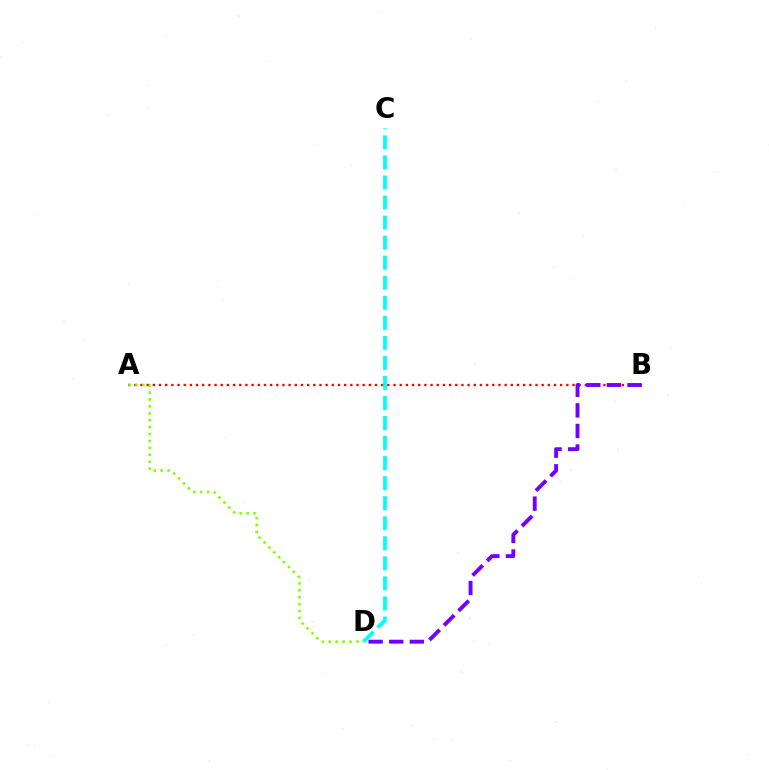{('A', 'B'): [{'color': '#ff0000', 'line_style': 'dotted', 'thickness': 1.68}], ('B', 'D'): [{'color': '#7200ff', 'line_style': 'dashed', 'thickness': 2.8}], ('C', 'D'): [{'color': '#00fff6', 'line_style': 'dashed', 'thickness': 2.72}], ('A', 'D'): [{'color': '#84ff00', 'line_style': 'dotted', 'thickness': 1.88}]}